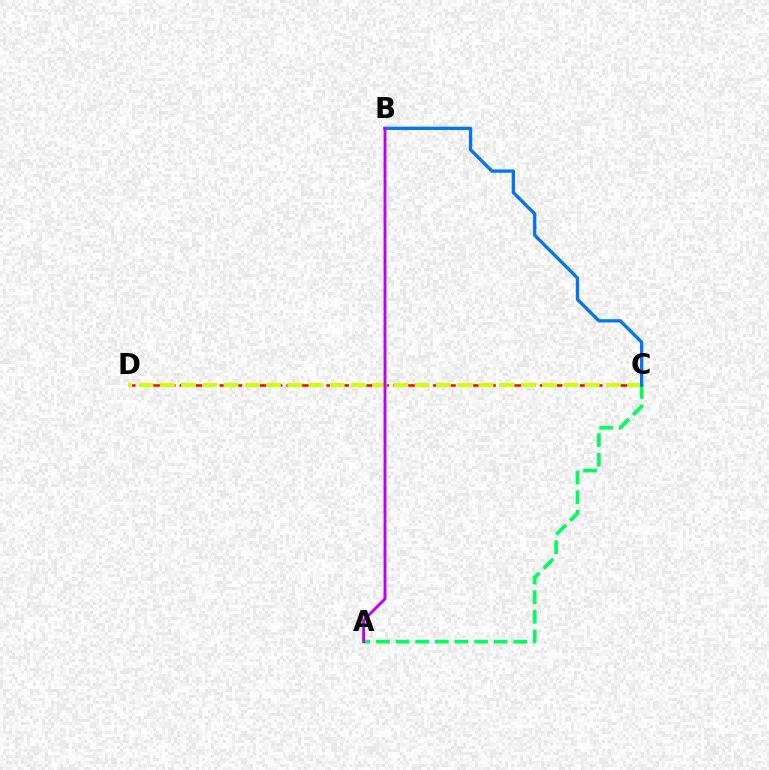{('C', 'D'): [{'color': '#ff0000', 'line_style': 'dashed', 'thickness': 1.81}, {'color': '#d1ff00', 'line_style': 'dashed', 'thickness': 2.89}], ('A', 'C'): [{'color': '#00ff5c', 'line_style': 'dashed', 'thickness': 2.67}], ('B', 'C'): [{'color': '#0074ff', 'line_style': 'solid', 'thickness': 2.39}], ('A', 'B'): [{'color': '#b900ff', 'line_style': 'solid', 'thickness': 2.07}]}